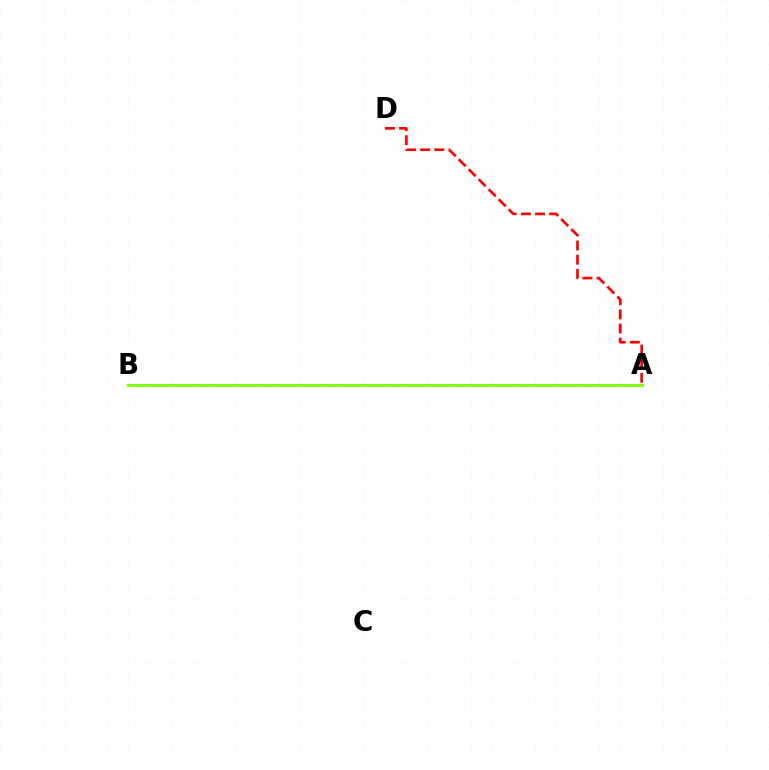{('A', 'B'): [{'color': '#00fff6', 'line_style': 'dashed', 'thickness': 2.11}, {'color': '#7200ff', 'line_style': 'dashed', 'thickness': 1.94}, {'color': '#84ff00', 'line_style': 'solid', 'thickness': 2.21}], ('A', 'D'): [{'color': '#ff0000', 'line_style': 'dashed', 'thickness': 1.92}]}